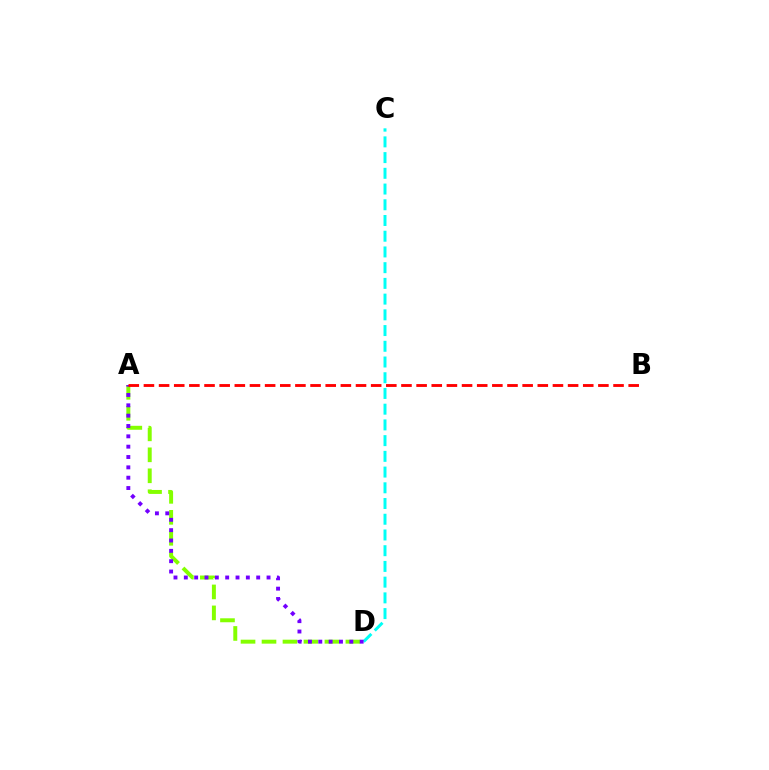{('A', 'D'): [{'color': '#84ff00', 'line_style': 'dashed', 'thickness': 2.85}, {'color': '#7200ff', 'line_style': 'dotted', 'thickness': 2.81}], ('C', 'D'): [{'color': '#00fff6', 'line_style': 'dashed', 'thickness': 2.14}], ('A', 'B'): [{'color': '#ff0000', 'line_style': 'dashed', 'thickness': 2.06}]}